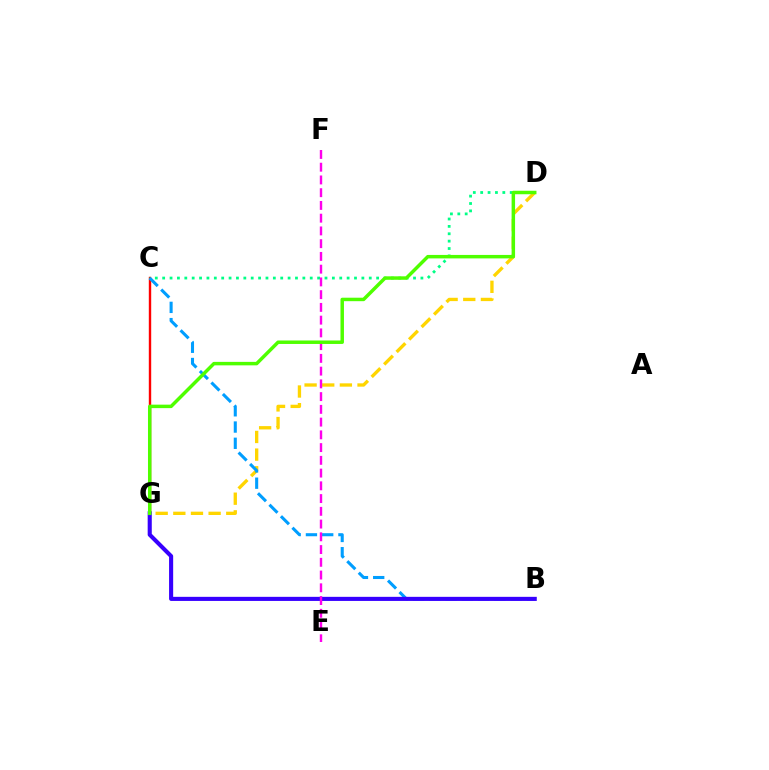{('C', 'G'): [{'color': '#ff0000', 'line_style': 'solid', 'thickness': 1.73}], ('D', 'G'): [{'color': '#ffd500', 'line_style': 'dashed', 'thickness': 2.4}, {'color': '#4fff00', 'line_style': 'solid', 'thickness': 2.5}], ('C', 'D'): [{'color': '#00ff86', 'line_style': 'dotted', 'thickness': 2.0}], ('B', 'C'): [{'color': '#009eff', 'line_style': 'dashed', 'thickness': 2.21}], ('B', 'G'): [{'color': '#3700ff', 'line_style': 'solid', 'thickness': 2.95}], ('E', 'F'): [{'color': '#ff00ed', 'line_style': 'dashed', 'thickness': 1.73}]}